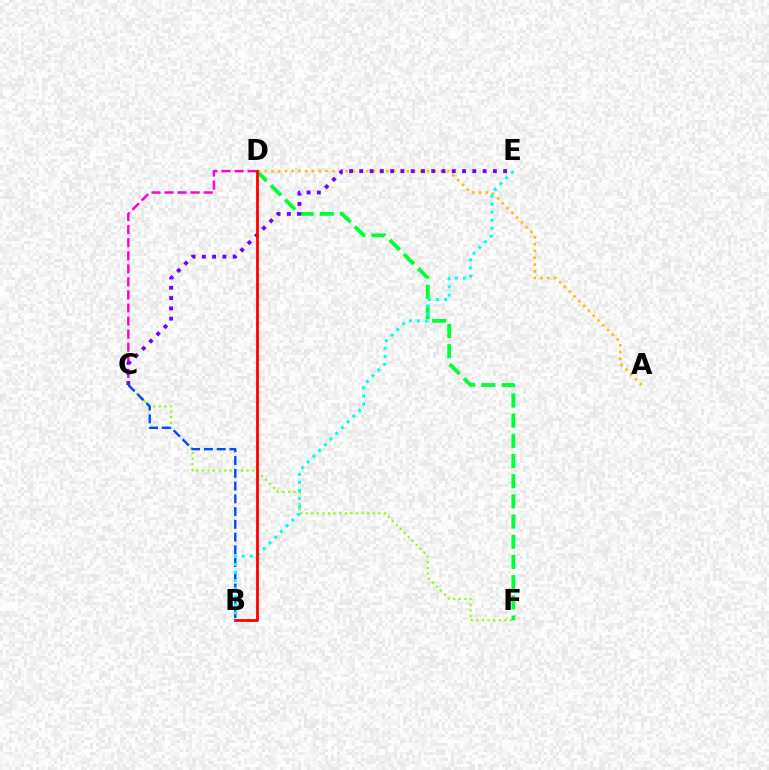{('C', 'D'): [{'color': '#ff00cf', 'line_style': 'dashed', 'thickness': 1.77}], ('D', 'F'): [{'color': '#00ff39', 'line_style': 'dashed', 'thickness': 2.74}], ('C', 'F'): [{'color': '#84ff00', 'line_style': 'dotted', 'thickness': 1.52}], ('B', 'C'): [{'color': '#004bff', 'line_style': 'dashed', 'thickness': 1.73}], ('A', 'D'): [{'color': '#ffbd00', 'line_style': 'dotted', 'thickness': 1.84}], ('C', 'E'): [{'color': '#7200ff', 'line_style': 'dotted', 'thickness': 2.79}], ('B', 'E'): [{'color': '#00fff6', 'line_style': 'dotted', 'thickness': 2.19}], ('B', 'D'): [{'color': '#ff0000', 'line_style': 'solid', 'thickness': 2.02}]}